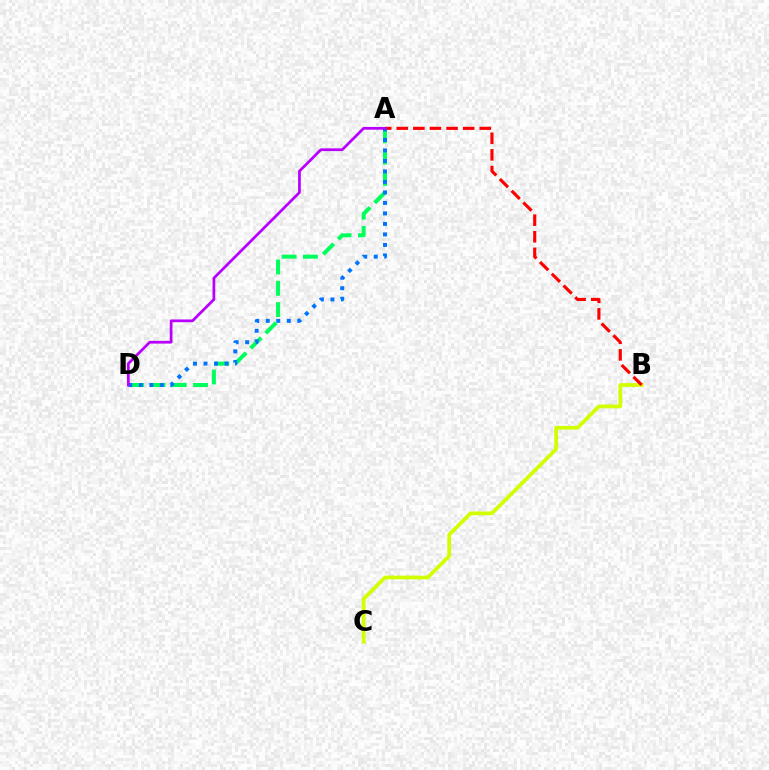{('A', 'D'): [{'color': '#00ff5c', 'line_style': 'dashed', 'thickness': 2.89}, {'color': '#0074ff', 'line_style': 'dotted', 'thickness': 2.85}, {'color': '#b900ff', 'line_style': 'solid', 'thickness': 1.97}], ('B', 'C'): [{'color': '#d1ff00', 'line_style': 'solid', 'thickness': 2.69}], ('A', 'B'): [{'color': '#ff0000', 'line_style': 'dashed', 'thickness': 2.26}]}